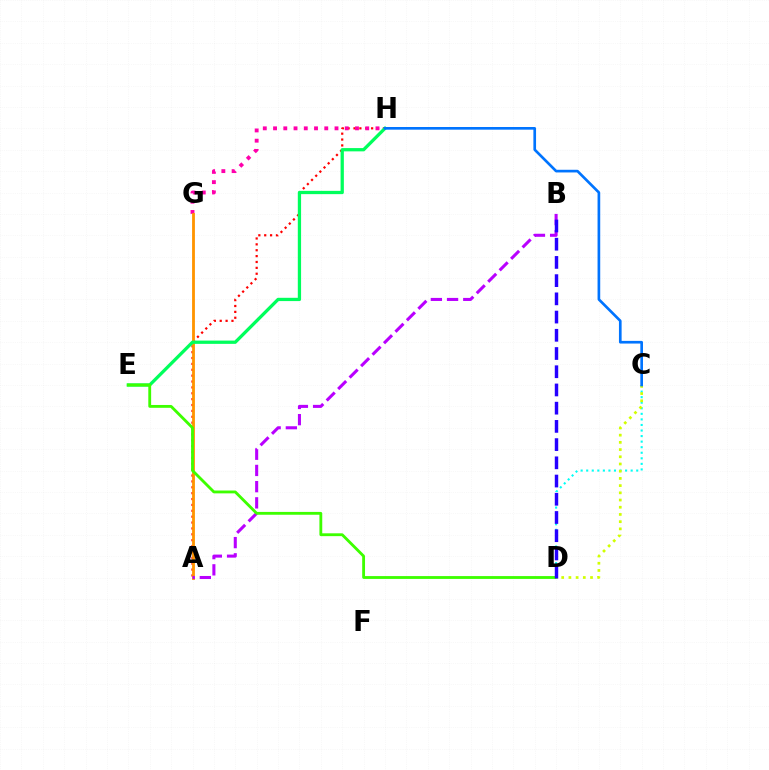{('A', 'H'): [{'color': '#ff0000', 'line_style': 'dotted', 'thickness': 1.6}], ('G', 'H'): [{'color': '#ff00ac', 'line_style': 'dotted', 'thickness': 2.78}], ('A', 'G'): [{'color': '#ff9400', 'line_style': 'solid', 'thickness': 2.04}], ('E', 'H'): [{'color': '#00ff5c', 'line_style': 'solid', 'thickness': 2.36}], ('A', 'B'): [{'color': '#b900ff', 'line_style': 'dashed', 'thickness': 2.2}], ('D', 'E'): [{'color': '#3dff00', 'line_style': 'solid', 'thickness': 2.04}], ('C', 'D'): [{'color': '#00fff6', 'line_style': 'dotted', 'thickness': 1.51}, {'color': '#d1ff00', 'line_style': 'dotted', 'thickness': 1.96}], ('C', 'H'): [{'color': '#0074ff', 'line_style': 'solid', 'thickness': 1.92}], ('B', 'D'): [{'color': '#2500ff', 'line_style': 'dashed', 'thickness': 2.48}]}